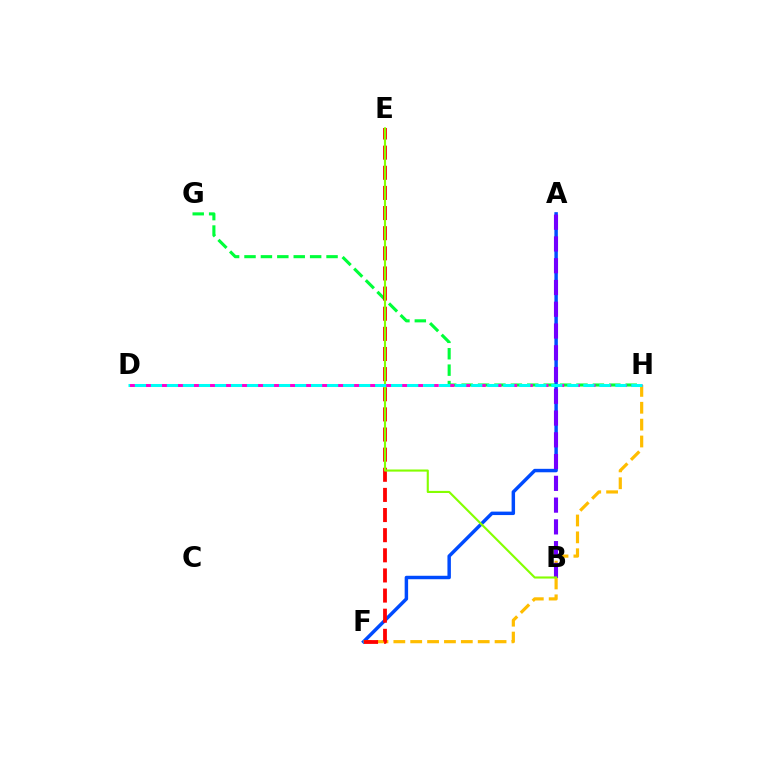{('G', 'H'): [{'color': '#00ff39', 'line_style': 'dashed', 'thickness': 2.23}], ('A', 'F'): [{'color': '#004bff', 'line_style': 'solid', 'thickness': 2.49}], ('F', 'H'): [{'color': '#ffbd00', 'line_style': 'dashed', 'thickness': 2.29}], ('A', 'B'): [{'color': '#7200ff', 'line_style': 'dashed', 'thickness': 2.96}], ('E', 'F'): [{'color': '#ff0000', 'line_style': 'dashed', 'thickness': 2.74}], ('B', 'E'): [{'color': '#84ff00', 'line_style': 'solid', 'thickness': 1.52}], ('D', 'H'): [{'color': '#ff00cf', 'line_style': 'dashed', 'thickness': 2.13}, {'color': '#00fff6', 'line_style': 'dashed', 'thickness': 2.18}]}